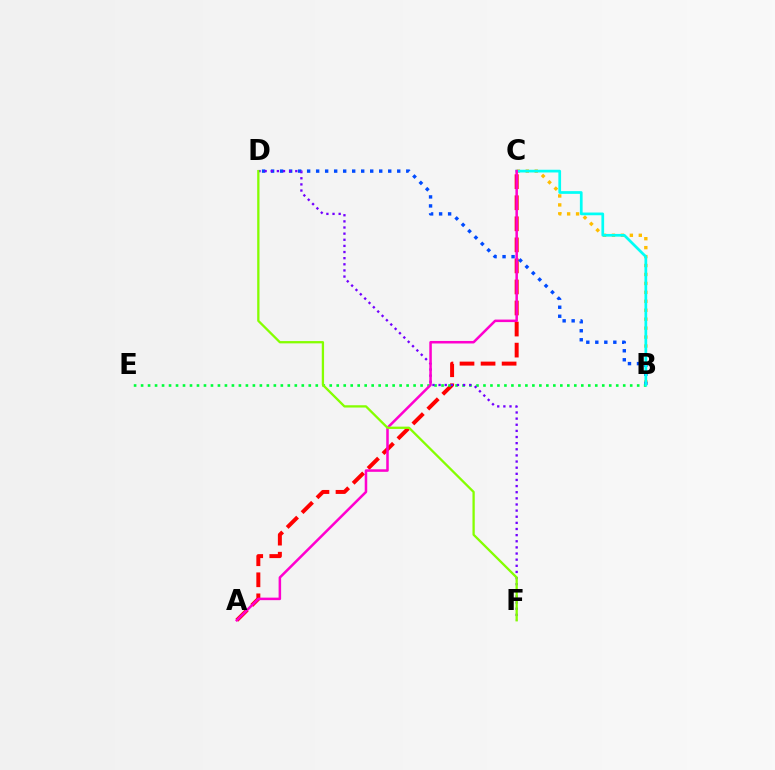{('A', 'C'): [{'color': '#ff0000', 'line_style': 'dashed', 'thickness': 2.86}, {'color': '#ff00cf', 'line_style': 'solid', 'thickness': 1.82}], ('B', 'C'): [{'color': '#ffbd00', 'line_style': 'dotted', 'thickness': 2.43}, {'color': '#00fff6', 'line_style': 'solid', 'thickness': 1.96}], ('B', 'D'): [{'color': '#004bff', 'line_style': 'dotted', 'thickness': 2.45}], ('B', 'E'): [{'color': '#00ff39', 'line_style': 'dotted', 'thickness': 1.9}], ('D', 'F'): [{'color': '#7200ff', 'line_style': 'dotted', 'thickness': 1.67}, {'color': '#84ff00', 'line_style': 'solid', 'thickness': 1.65}]}